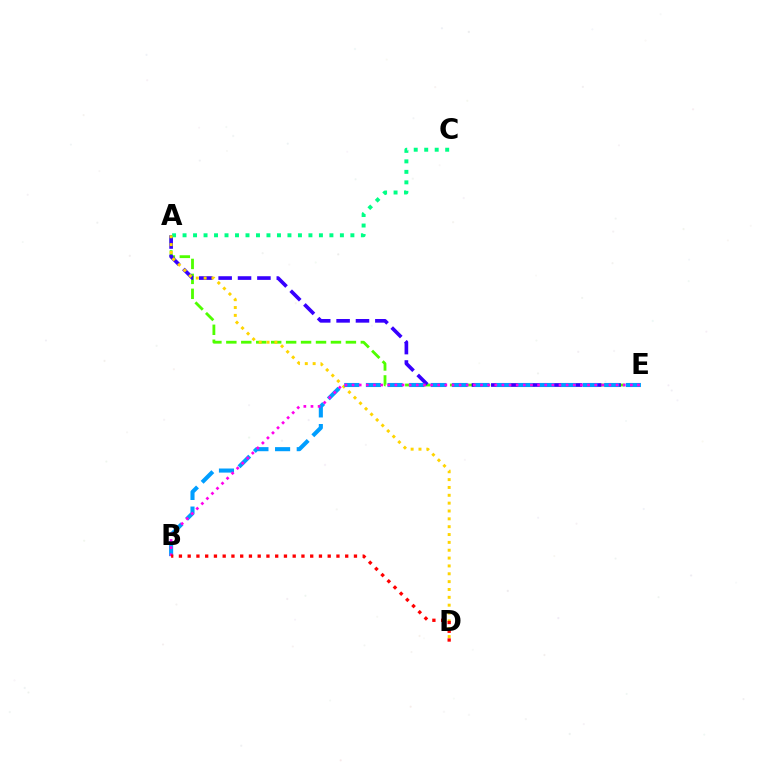{('A', 'E'): [{'color': '#4fff00', 'line_style': 'dashed', 'thickness': 2.03}, {'color': '#3700ff', 'line_style': 'dashed', 'thickness': 2.63}], ('A', 'C'): [{'color': '#00ff86', 'line_style': 'dotted', 'thickness': 2.85}], ('A', 'D'): [{'color': '#ffd500', 'line_style': 'dotted', 'thickness': 2.13}], ('B', 'E'): [{'color': '#009eff', 'line_style': 'dashed', 'thickness': 2.94}, {'color': '#ff00ed', 'line_style': 'dotted', 'thickness': 1.94}], ('B', 'D'): [{'color': '#ff0000', 'line_style': 'dotted', 'thickness': 2.38}]}